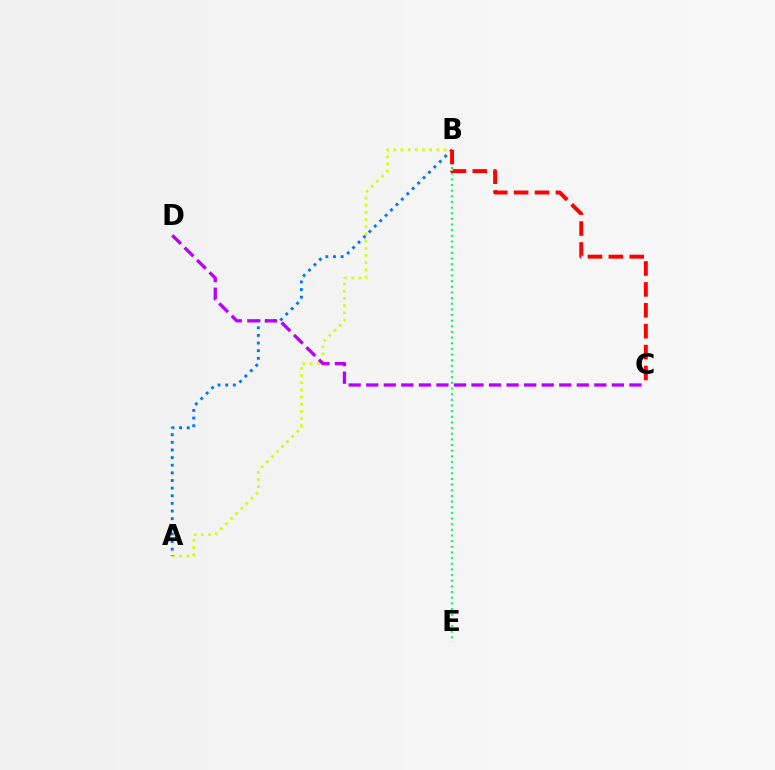{('A', 'B'): [{'color': '#d1ff00', 'line_style': 'dotted', 'thickness': 1.95}, {'color': '#0074ff', 'line_style': 'dotted', 'thickness': 2.07}], ('B', 'E'): [{'color': '#00ff5c', 'line_style': 'dotted', 'thickness': 1.54}], ('C', 'D'): [{'color': '#b900ff', 'line_style': 'dashed', 'thickness': 2.38}], ('B', 'C'): [{'color': '#ff0000', 'line_style': 'dashed', 'thickness': 2.84}]}